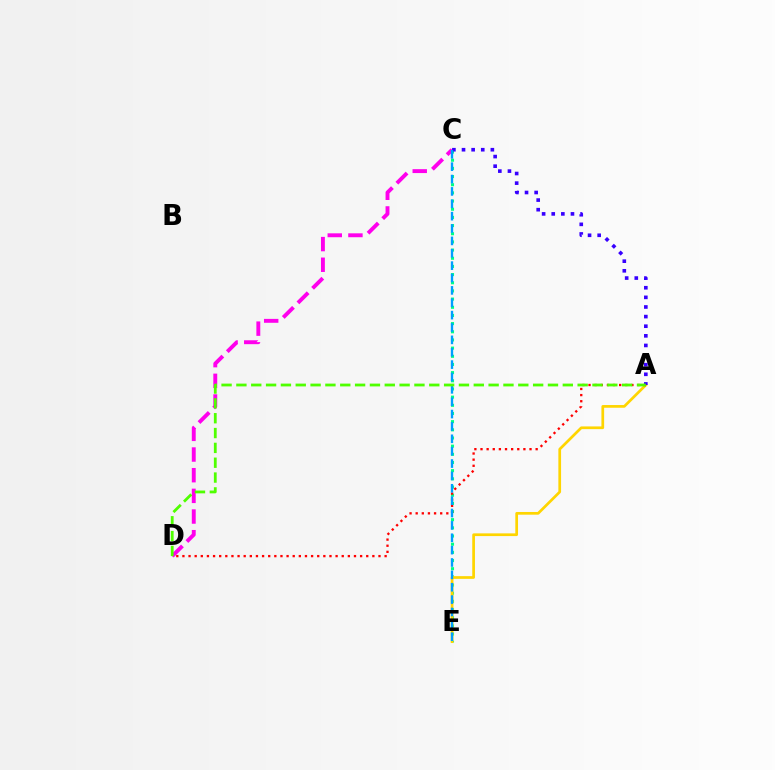{('C', 'D'): [{'color': '#ff00ed', 'line_style': 'dashed', 'thickness': 2.81}], ('C', 'E'): [{'color': '#00ff86', 'line_style': 'dotted', 'thickness': 2.22}, {'color': '#009eff', 'line_style': 'dashed', 'thickness': 1.68}], ('A', 'E'): [{'color': '#ffd500', 'line_style': 'solid', 'thickness': 1.95}], ('A', 'D'): [{'color': '#ff0000', 'line_style': 'dotted', 'thickness': 1.66}, {'color': '#4fff00', 'line_style': 'dashed', 'thickness': 2.02}], ('A', 'C'): [{'color': '#3700ff', 'line_style': 'dotted', 'thickness': 2.61}]}